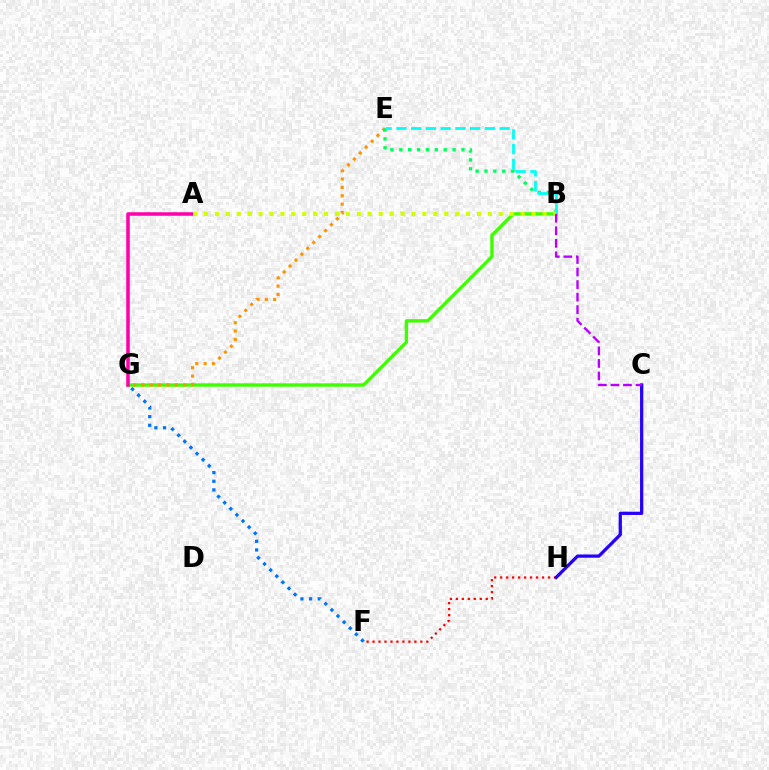{('B', 'G'): [{'color': '#3dff00', 'line_style': 'solid', 'thickness': 2.42}], ('F', 'H'): [{'color': '#ff0000', 'line_style': 'dotted', 'thickness': 1.62}], ('E', 'G'): [{'color': '#ff9400', 'line_style': 'dotted', 'thickness': 2.27}], ('F', 'G'): [{'color': '#0074ff', 'line_style': 'dotted', 'thickness': 2.35}], ('C', 'H'): [{'color': '#2500ff', 'line_style': 'solid', 'thickness': 2.34}], ('A', 'G'): [{'color': '#ff00ac', 'line_style': 'solid', 'thickness': 2.54}], ('B', 'E'): [{'color': '#00ff5c', 'line_style': 'dotted', 'thickness': 2.41}, {'color': '#00fff6', 'line_style': 'dashed', 'thickness': 2.0}], ('A', 'B'): [{'color': '#d1ff00', 'line_style': 'dotted', 'thickness': 2.97}], ('B', 'C'): [{'color': '#b900ff', 'line_style': 'dashed', 'thickness': 1.7}]}